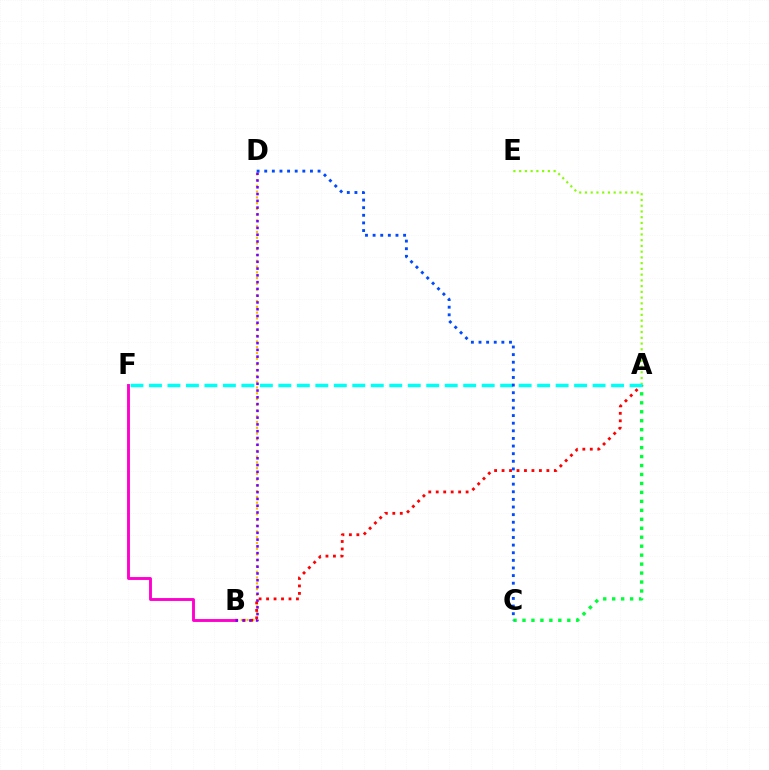{('B', 'D'): [{'color': '#ffbd00', 'line_style': 'dotted', 'thickness': 1.56}, {'color': '#7200ff', 'line_style': 'dotted', 'thickness': 1.84}], ('A', 'C'): [{'color': '#00ff39', 'line_style': 'dotted', 'thickness': 2.43}], ('A', 'E'): [{'color': '#84ff00', 'line_style': 'dotted', 'thickness': 1.56}], ('A', 'B'): [{'color': '#ff0000', 'line_style': 'dotted', 'thickness': 2.03}], ('B', 'F'): [{'color': '#ff00cf', 'line_style': 'solid', 'thickness': 2.08}], ('A', 'F'): [{'color': '#00fff6', 'line_style': 'dashed', 'thickness': 2.51}], ('C', 'D'): [{'color': '#004bff', 'line_style': 'dotted', 'thickness': 2.07}]}